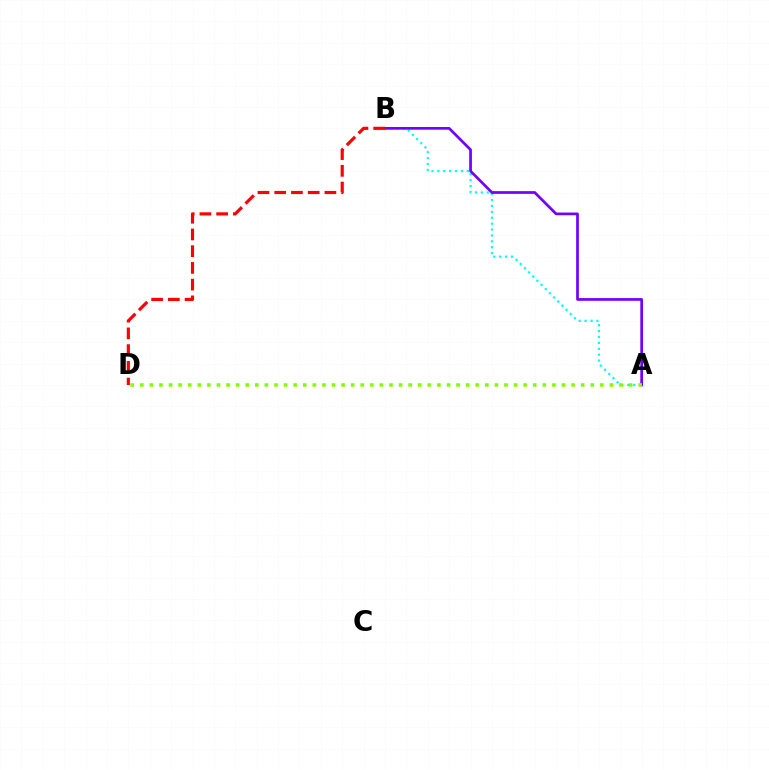{('A', 'B'): [{'color': '#00fff6', 'line_style': 'dotted', 'thickness': 1.6}, {'color': '#7200ff', 'line_style': 'solid', 'thickness': 1.95}], ('A', 'D'): [{'color': '#84ff00', 'line_style': 'dotted', 'thickness': 2.6}], ('B', 'D'): [{'color': '#ff0000', 'line_style': 'dashed', 'thickness': 2.27}]}